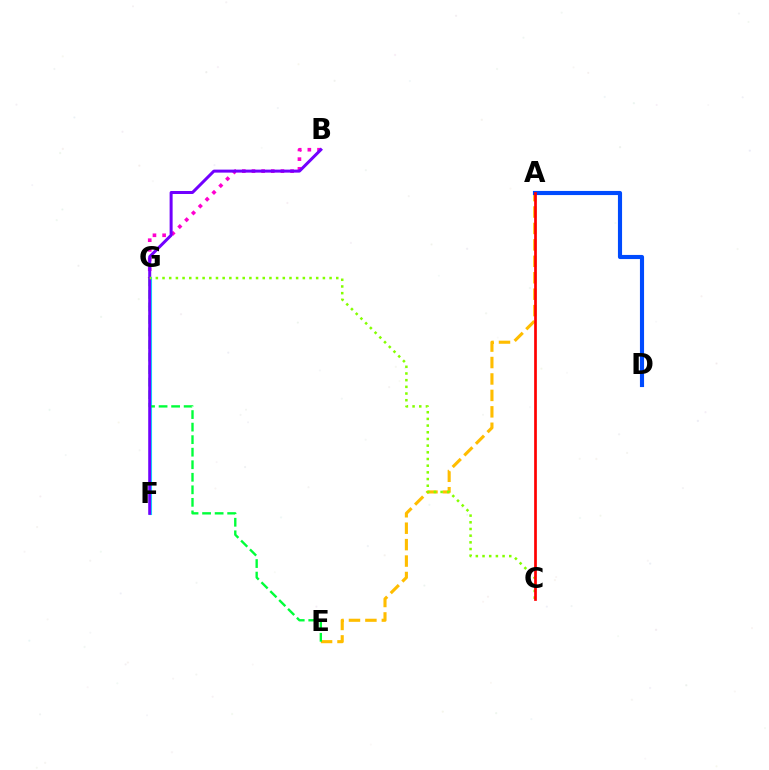{('B', 'G'): [{'color': '#ff00cf', 'line_style': 'dotted', 'thickness': 2.62}], ('A', 'E'): [{'color': '#ffbd00', 'line_style': 'dashed', 'thickness': 2.23}], ('F', 'G'): [{'color': '#00fff6', 'line_style': 'solid', 'thickness': 2.25}], ('A', 'D'): [{'color': '#004bff', 'line_style': 'solid', 'thickness': 2.97}], ('E', 'G'): [{'color': '#00ff39', 'line_style': 'dashed', 'thickness': 1.7}], ('B', 'F'): [{'color': '#7200ff', 'line_style': 'solid', 'thickness': 2.16}], ('C', 'G'): [{'color': '#84ff00', 'line_style': 'dotted', 'thickness': 1.82}], ('A', 'C'): [{'color': '#ff0000', 'line_style': 'solid', 'thickness': 1.95}]}